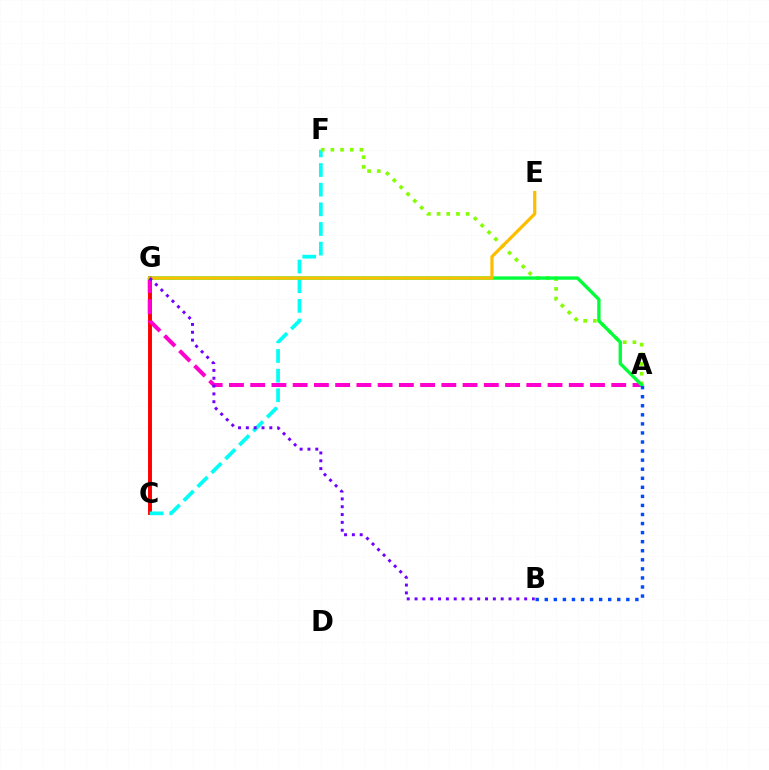{('C', 'G'): [{'color': '#ff0000', 'line_style': 'solid', 'thickness': 2.83}], ('C', 'F'): [{'color': '#00fff6', 'line_style': 'dashed', 'thickness': 2.67}], ('A', 'F'): [{'color': '#84ff00', 'line_style': 'dotted', 'thickness': 2.63}], ('A', 'G'): [{'color': '#ff00cf', 'line_style': 'dashed', 'thickness': 2.89}, {'color': '#00ff39', 'line_style': 'solid', 'thickness': 2.42}], ('E', 'G'): [{'color': '#ffbd00', 'line_style': 'solid', 'thickness': 2.31}], ('A', 'B'): [{'color': '#004bff', 'line_style': 'dotted', 'thickness': 2.46}], ('B', 'G'): [{'color': '#7200ff', 'line_style': 'dotted', 'thickness': 2.13}]}